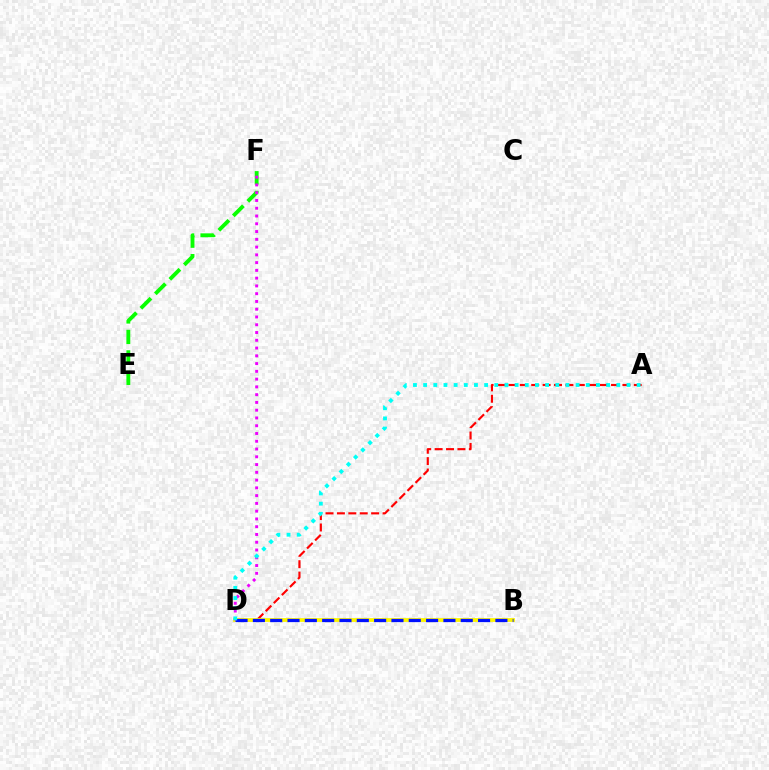{('A', 'D'): [{'color': '#ff0000', 'line_style': 'dashed', 'thickness': 1.55}, {'color': '#00fff6', 'line_style': 'dotted', 'thickness': 2.76}], ('B', 'D'): [{'color': '#fcf500', 'line_style': 'solid', 'thickness': 2.74}, {'color': '#0010ff', 'line_style': 'dashed', 'thickness': 2.35}], ('E', 'F'): [{'color': '#08ff00', 'line_style': 'dashed', 'thickness': 2.78}], ('D', 'F'): [{'color': '#ee00ff', 'line_style': 'dotted', 'thickness': 2.11}]}